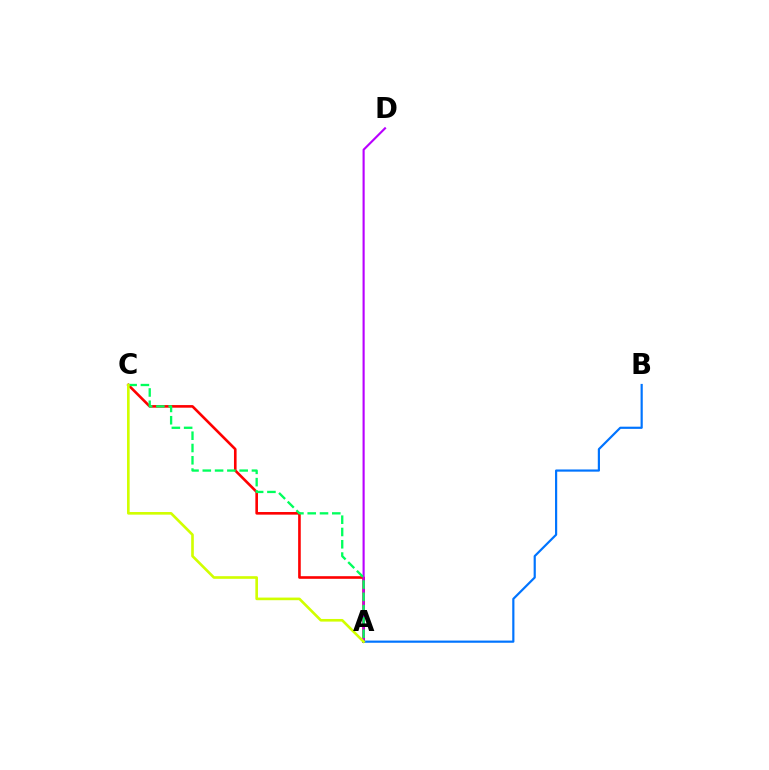{('A', 'C'): [{'color': '#ff0000', 'line_style': 'solid', 'thickness': 1.88}, {'color': '#00ff5c', 'line_style': 'dashed', 'thickness': 1.67}, {'color': '#d1ff00', 'line_style': 'solid', 'thickness': 1.9}], ('A', 'D'): [{'color': '#b900ff', 'line_style': 'solid', 'thickness': 1.53}], ('A', 'B'): [{'color': '#0074ff', 'line_style': 'solid', 'thickness': 1.57}]}